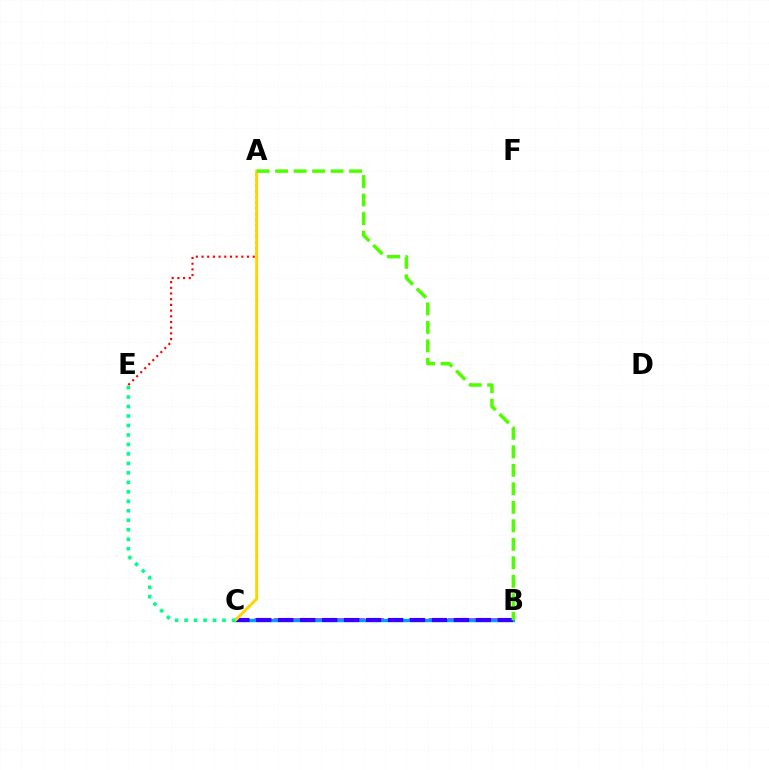{('B', 'C'): [{'color': '#ff00ed', 'line_style': 'dashed', 'thickness': 2.63}, {'color': '#009eff', 'line_style': 'solid', 'thickness': 2.43}, {'color': '#3700ff', 'line_style': 'dashed', 'thickness': 2.98}], ('A', 'E'): [{'color': '#ff0000', 'line_style': 'dotted', 'thickness': 1.55}], ('A', 'C'): [{'color': '#ffd500', 'line_style': 'solid', 'thickness': 2.14}], ('C', 'E'): [{'color': '#00ff86', 'line_style': 'dotted', 'thickness': 2.58}], ('A', 'B'): [{'color': '#4fff00', 'line_style': 'dashed', 'thickness': 2.51}]}